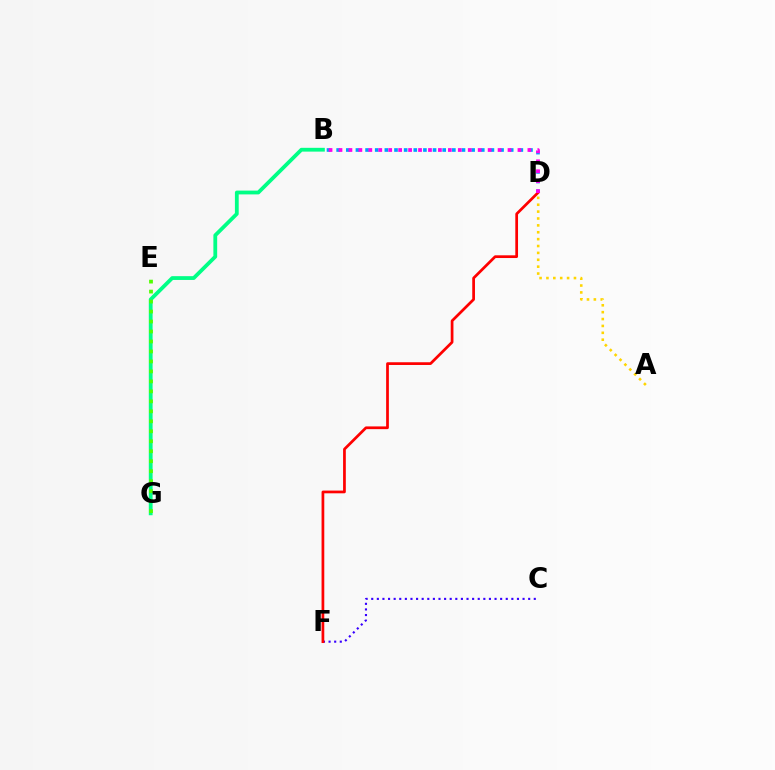{('C', 'F'): [{'color': '#3700ff', 'line_style': 'dotted', 'thickness': 1.52}], ('B', 'G'): [{'color': '#00ff86', 'line_style': 'solid', 'thickness': 2.73}], ('B', 'D'): [{'color': '#009eff', 'line_style': 'dotted', 'thickness': 2.62}, {'color': '#ff00ed', 'line_style': 'dotted', 'thickness': 2.7}], ('D', 'F'): [{'color': '#ff0000', 'line_style': 'solid', 'thickness': 1.96}], ('E', 'G'): [{'color': '#4fff00', 'line_style': 'dotted', 'thickness': 2.71}], ('A', 'D'): [{'color': '#ffd500', 'line_style': 'dotted', 'thickness': 1.87}]}